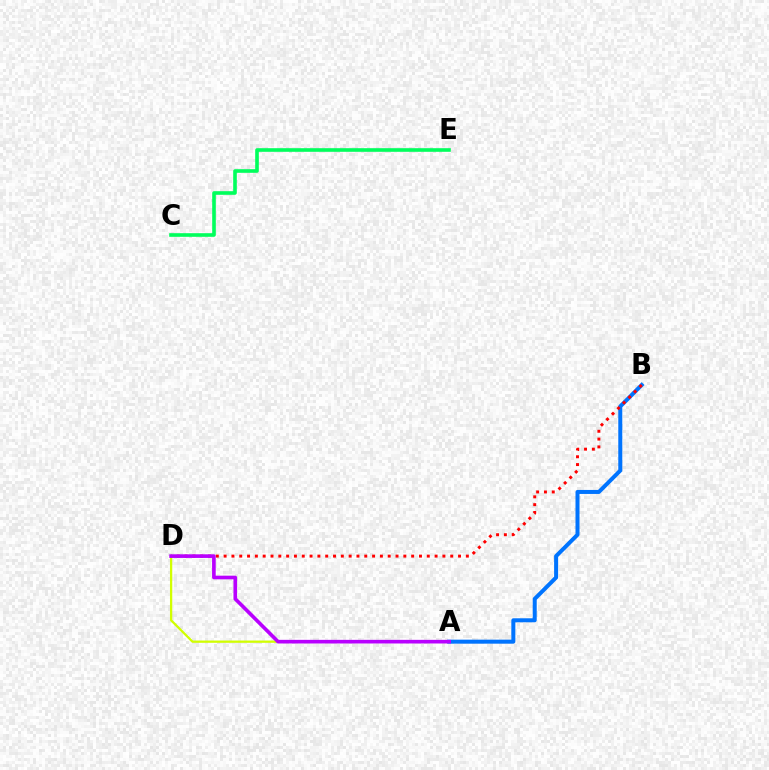{('A', 'B'): [{'color': '#0074ff', 'line_style': 'solid', 'thickness': 2.88}], ('A', 'D'): [{'color': '#d1ff00', 'line_style': 'solid', 'thickness': 1.64}, {'color': '#b900ff', 'line_style': 'solid', 'thickness': 2.62}], ('B', 'D'): [{'color': '#ff0000', 'line_style': 'dotted', 'thickness': 2.12}], ('C', 'E'): [{'color': '#00ff5c', 'line_style': 'solid', 'thickness': 2.61}]}